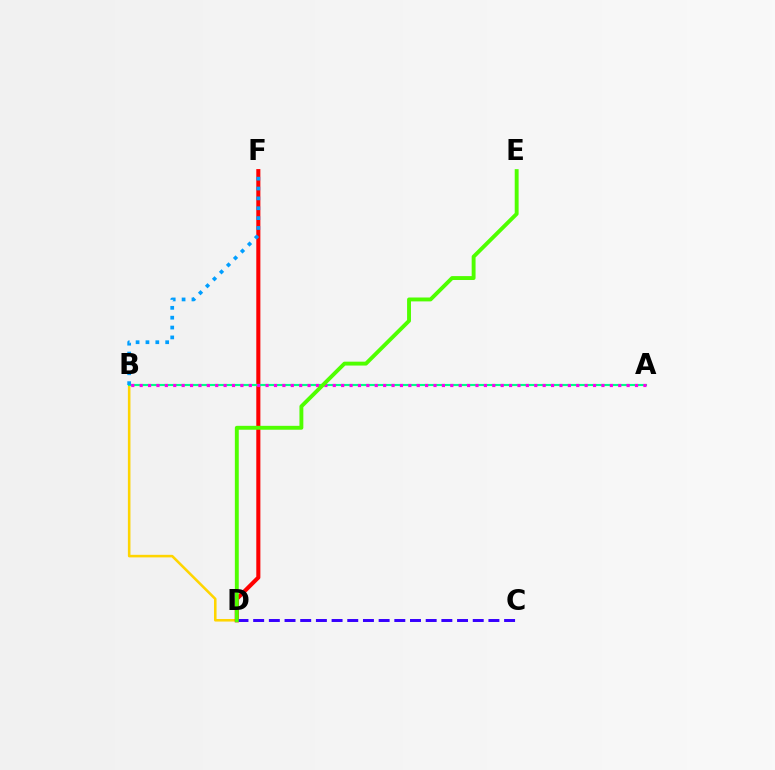{('B', 'D'): [{'color': '#ffd500', 'line_style': 'solid', 'thickness': 1.85}], ('D', 'F'): [{'color': '#ff0000', 'line_style': 'solid', 'thickness': 2.93}], ('A', 'B'): [{'color': '#00ff86', 'line_style': 'solid', 'thickness': 1.54}, {'color': '#ff00ed', 'line_style': 'dotted', 'thickness': 2.28}], ('C', 'D'): [{'color': '#3700ff', 'line_style': 'dashed', 'thickness': 2.13}], ('B', 'F'): [{'color': '#009eff', 'line_style': 'dotted', 'thickness': 2.68}], ('D', 'E'): [{'color': '#4fff00', 'line_style': 'solid', 'thickness': 2.81}]}